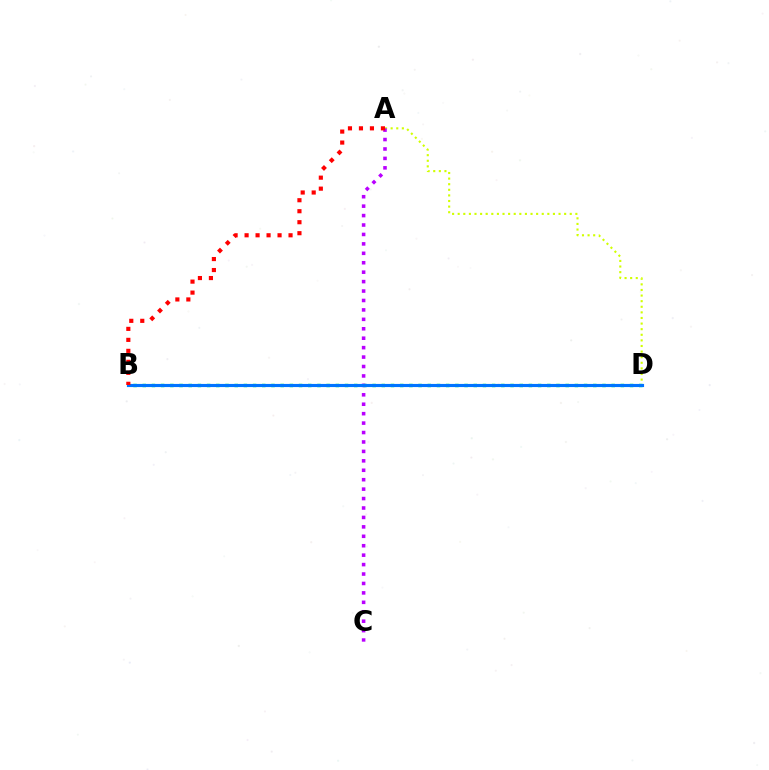{('A', 'D'): [{'color': '#d1ff00', 'line_style': 'dotted', 'thickness': 1.52}], ('B', 'D'): [{'color': '#00ff5c', 'line_style': 'dotted', 'thickness': 2.5}, {'color': '#0074ff', 'line_style': 'solid', 'thickness': 2.26}], ('A', 'C'): [{'color': '#b900ff', 'line_style': 'dotted', 'thickness': 2.56}], ('A', 'B'): [{'color': '#ff0000', 'line_style': 'dotted', 'thickness': 2.99}]}